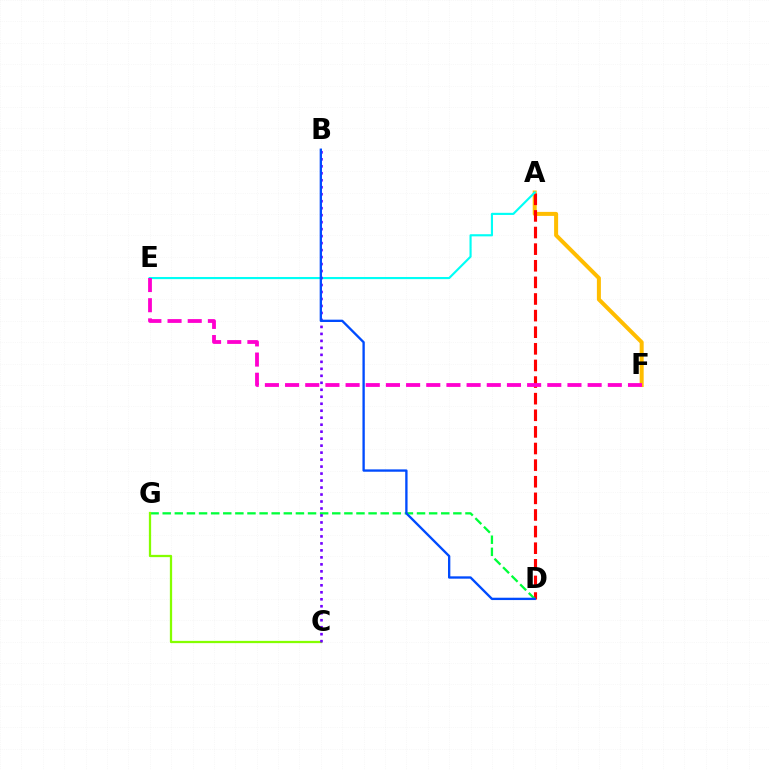{('A', 'F'): [{'color': '#ffbd00', 'line_style': 'solid', 'thickness': 2.89}], ('A', 'D'): [{'color': '#ff0000', 'line_style': 'dashed', 'thickness': 2.26}], ('D', 'G'): [{'color': '#00ff39', 'line_style': 'dashed', 'thickness': 1.65}], ('A', 'E'): [{'color': '#00fff6', 'line_style': 'solid', 'thickness': 1.54}], ('C', 'G'): [{'color': '#84ff00', 'line_style': 'solid', 'thickness': 1.63}], ('B', 'C'): [{'color': '#7200ff', 'line_style': 'dotted', 'thickness': 1.9}], ('B', 'D'): [{'color': '#004bff', 'line_style': 'solid', 'thickness': 1.68}], ('E', 'F'): [{'color': '#ff00cf', 'line_style': 'dashed', 'thickness': 2.74}]}